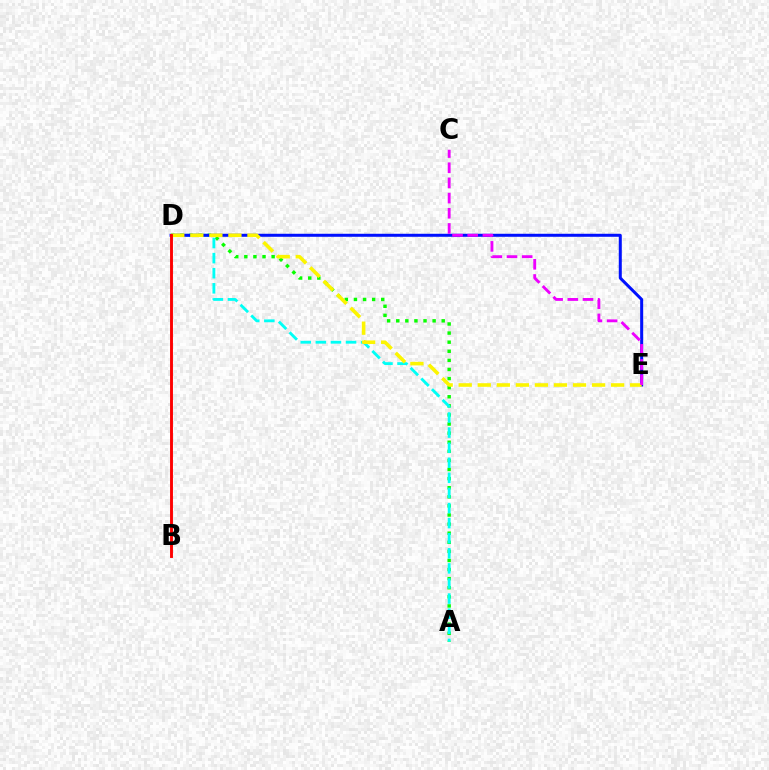{('A', 'D'): [{'color': '#08ff00', 'line_style': 'dotted', 'thickness': 2.47}, {'color': '#00fff6', 'line_style': 'dashed', 'thickness': 2.05}], ('D', 'E'): [{'color': '#0010ff', 'line_style': 'solid', 'thickness': 2.17}, {'color': '#fcf500', 'line_style': 'dashed', 'thickness': 2.59}], ('C', 'E'): [{'color': '#ee00ff', 'line_style': 'dashed', 'thickness': 2.06}], ('B', 'D'): [{'color': '#ff0000', 'line_style': 'solid', 'thickness': 2.09}]}